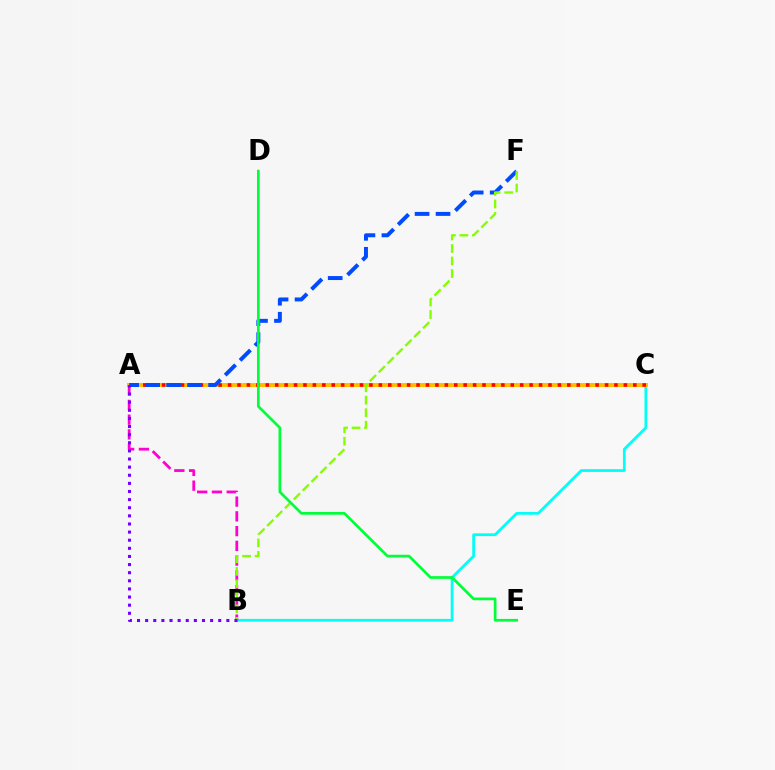{('B', 'C'): [{'color': '#00fff6', 'line_style': 'solid', 'thickness': 1.97}], ('A', 'C'): [{'color': '#ffbd00', 'line_style': 'solid', 'thickness': 2.9}, {'color': '#ff0000', 'line_style': 'dotted', 'thickness': 2.56}], ('A', 'B'): [{'color': '#ff00cf', 'line_style': 'dashed', 'thickness': 2.0}, {'color': '#7200ff', 'line_style': 'dotted', 'thickness': 2.21}], ('A', 'F'): [{'color': '#004bff', 'line_style': 'dashed', 'thickness': 2.85}], ('B', 'F'): [{'color': '#84ff00', 'line_style': 'dashed', 'thickness': 1.7}], ('D', 'E'): [{'color': '#00ff39', 'line_style': 'solid', 'thickness': 1.95}]}